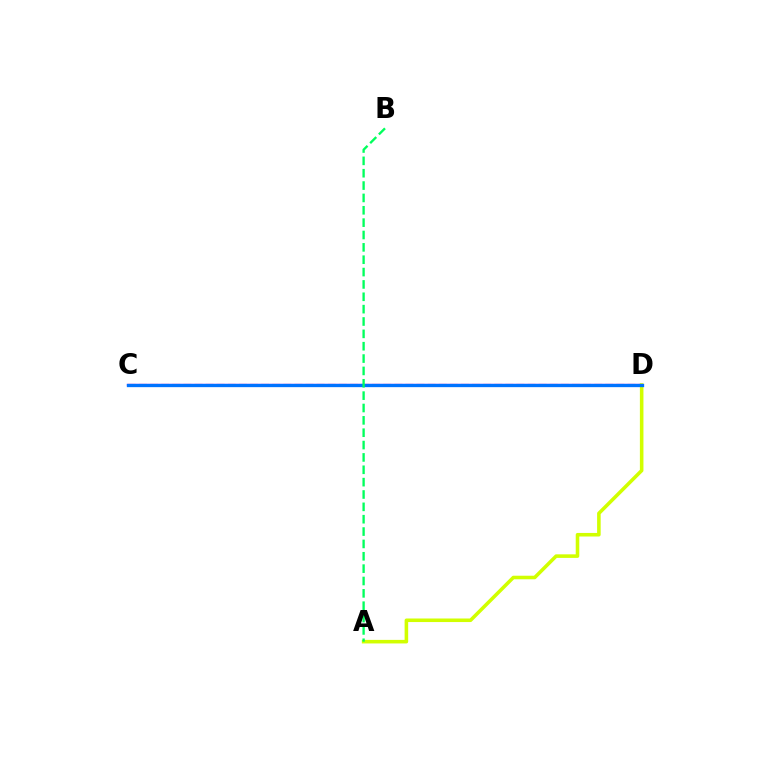{('C', 'D'): [{'color': '#ff0000', 'line_style': 'dashed', 'thickness': 1.51}, {'color': '#b900ff', 'line_style': 'solid', 'thickness': 1.61}, {'color': '#0074ff', 'line_style': 'solid', 'thickness': 2.38}], ('A', 'D'): [{'color': '#d1ff00', 'line_style': 'solid', 'thickness': 2.57}], ('A', 'B'): [{'color': '#00ff5c', 'line_style': 'dashed', 'thickness': 1.68}]}